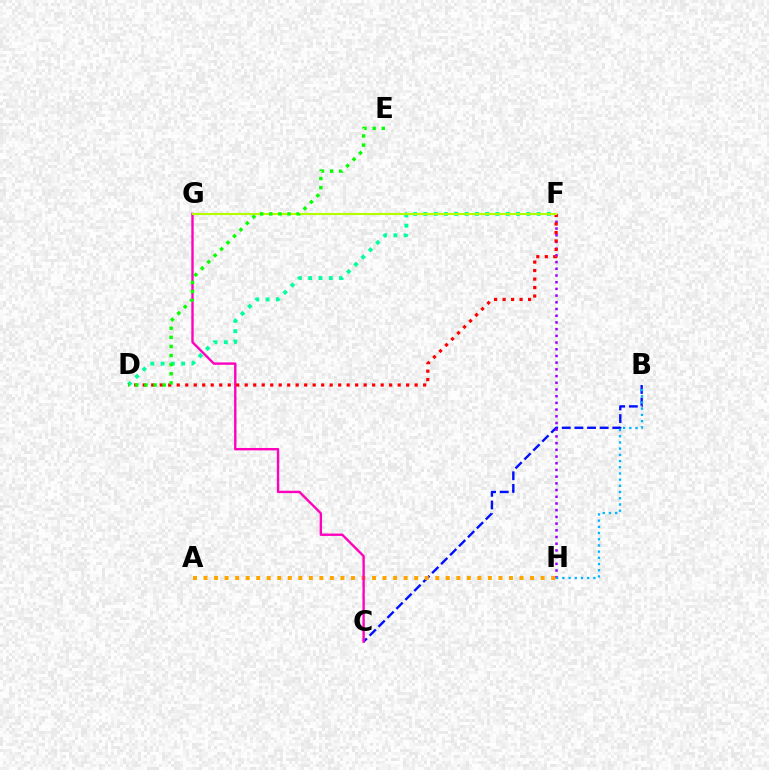{('B', 'C'): [{'color': '#0010ff', 'line_style': 'dashed', 'thickness': 1.72}], ('F', 'H'): [{'color': '#9b00ff', 'line_style': 'dotted', 'thickness': 1.82}], ('B', 'H'): [{'color': '#00b5ff', 'line_style': 'dotted', 'thickness': 1.68}], ('D', 'F'): [{'color': '#00ff9d', 'line_style': 'dotted', 'thickness': 2.8}, {'color': '#ff0000', 'line_style': 'dotted', 'thickness': 2.31}], ('A', 'H'): [{'color': '#ffa500', 'line_style': 'dotted', 'thickness': 2.86}], ('C', 'G'): [{'color': '#ff00bd', 'line_style': 'solid', 'thickness': 1.71}], ('F', 'G'): [{'color': '#b3ff00', 'line_style': 'solid', 'thickness': 1.51}], ('D', 'E'): [{'color': '#08ff00', 'line_style': 'dotted', 'thickness': 2.47}]}